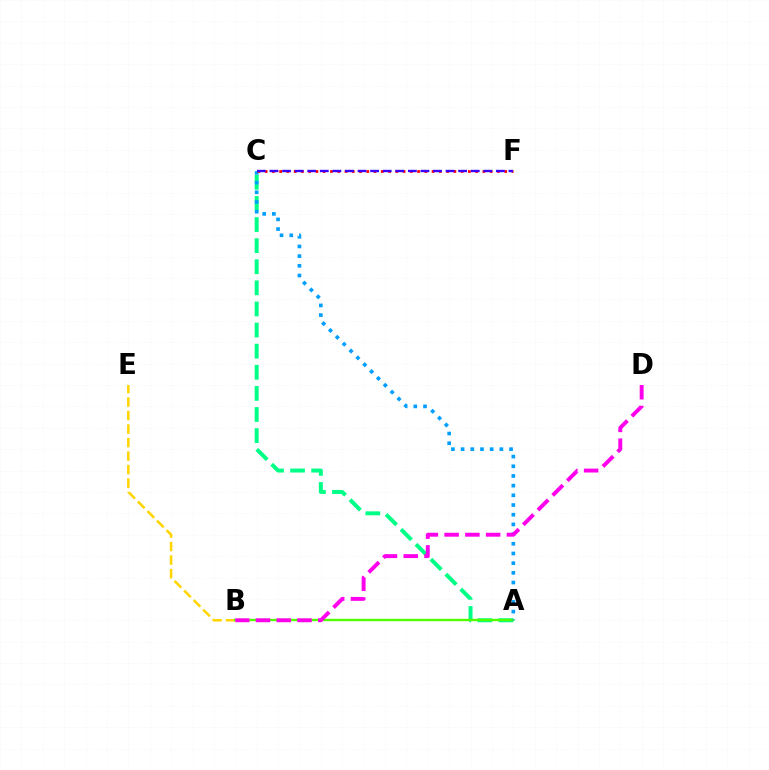{('A', 'C'): [{'color': '#00ff86', 'line_style': 'dashed', 'thickness': 2.87}, {'color': '#009eff', 'line_style': 'dotted', 'thickness': 2.63}], ('B', 'E'): [{'color': '#ffd500', 'line_style': 'dashed', 'thickness': 1.84}], ('A', 'B'): [{'color': '#4fff00', 'line_style': 'solid', 'thickness': 1.7}], ('B', 'D'): [{'color': '#ff00ed', 'line_style': 'dashed', 'thickness': 2.82}], ('C', 'F'): [{'color': '#ff0000', 'line_style': 'dotted', 'thickness': 1.97}, {'color': '#3700ff', 'line_style': 'dashed', 'thickness': 1.71}]}